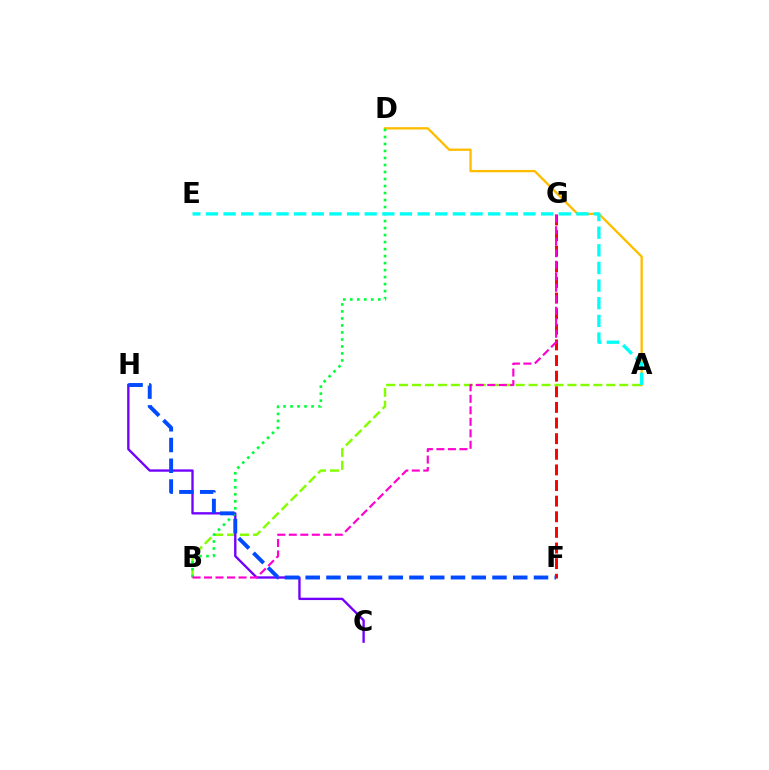{('A', 'B'): [{'color': '#84ff00', 'line_style': 'dashed', 'thickness': 1.76}], ('C', 'H'): [{'color': '#7200ff', 'line_style': 'solid', 'thickness': 1.69}], ('A', 'D'): [{'color': '#ffbd00', 'line_style': 'solid', 'thickness': 1.68}], ('B', 'D'): [{'color': '#00ff39', 'line_style': 'dotted', 'thickness': 1.9}], ('F', 'G'): [{'color': '#ff0000', 'line_style': 'dashed', 'thickness': 2.12}], ('B', 'G'): [{'color': '#ff00cf', 'line_style': 'dashed', 'thickness': 1.56}], ('A', 'E'): [{'color': '#00fff6', 'line_style': 'dashed', 'thickness': 2.4}], ('F', 'H'): [{'color': '#004bff', 'line_style': 'dashed', 'thickness': 2.82}]}